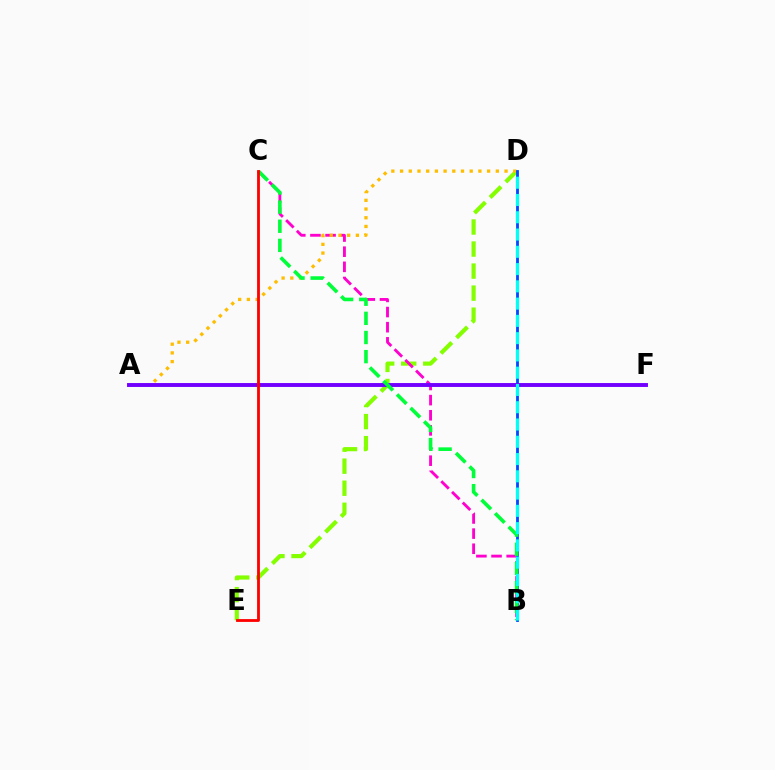{('D', 'E'): [{'color': '#84ff00', 'line_style': 'dashed', 'thickness': 2.99}], ('B', 'C'): [{'color': '#ff00cf', 'line_style': 'dashed', 'thickness': 2.06}, {'color': '#00ff39', 'line_style': 'dashed', 'thickness': 2.6}], ('A', 'D'): [{'color': '#ffbd00', 'line_style': 'dotted', 'thickness': 2.37}], ('B', 'D'): [{'color': '#004bff', 'line_style': 'solid', 'thickness': 2.03}, {'color': '#00fff6', 'line_style': 'dashed', 'thickness': 2.35}], ('A', 'F'): [{'color': '#7200ff', 'line_style': 'solid', 'thickness': 2.81}], ('C', 'E'): [{'color': '#ff0000', 'line_style': 'solid', 'thickness': 2.02}]}